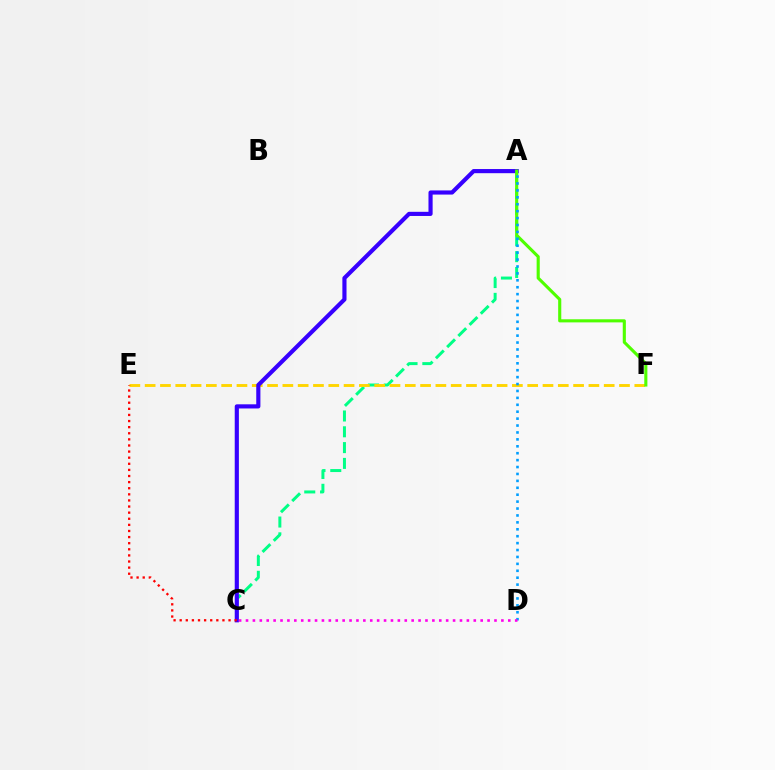{('A', 'C'): [{'color': '#00ff86', 'line_style': 'dashed', 'thickness': 2.15}, {'color': '#3700ff', 'line_style': 'solid', 'thickness': 2.99}], ('E', 'F'): [{'color': '#ffd500', 'line_style': 'dashed', 'thickness': 2.08}], ('A', 'F'): [{'color': '#4fff00', 'line_style': 'solid', 'thickness': 2.24}], ('A', 'D'): [{'color': '#009eff', 'line_style': 'dotted', 'thickness': 1.88}], ('C', 'E'): [{'color': '#ff0000', 'line_style': 'dotted', 'thickness': 1.66}], ('C', 'D'): [{'color': '#ff00ed', 'line_style': 'dotted', 'thickness': 1.88}]}